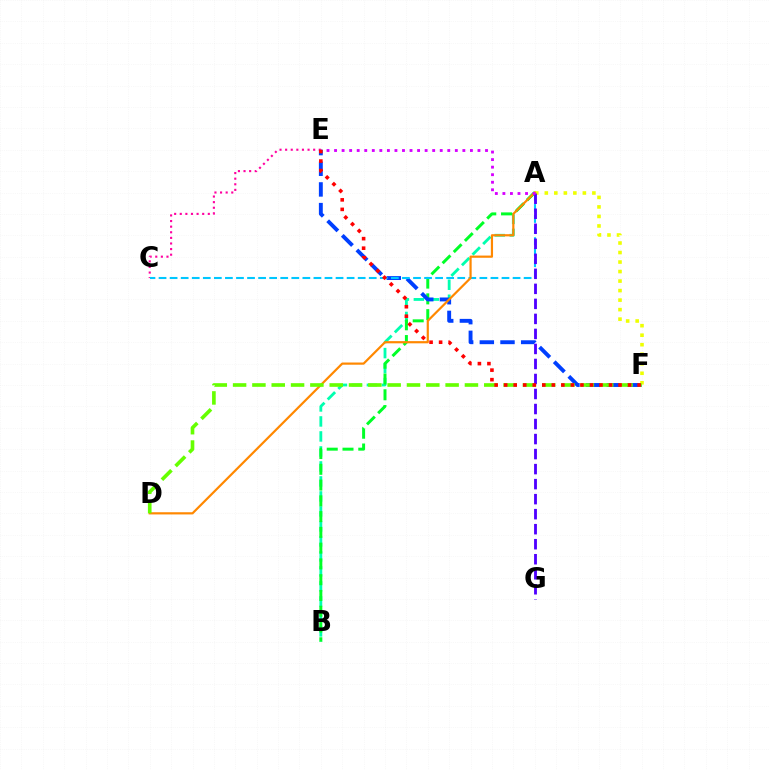{('A', 'B'): [{'color': '#00ffaf', 'line_style': 'dashed', 'thickness': 2.04}, {'color': '#00ff27', 'line_style': 'dashed', 'thickness': 2.14}], ('E', 'F'): [{'color': '#003fff', 'line_style': 'dashed', 'thickness': 2.81}, {'color': '#ff0000', 'line_style': 'dotted', 'thickness': 2.59}], ('C', 'E'): [{'color': '#ff00a0', 'line_style': 'dotted', 'thickness': 1.52}], ('A', 'C'): [{'color': '#00c7ff', 'line_style': 'dashed', 'thickness': 1.5}], ('A', 'F'): [{'color': '#eeff00', 'line_style': 'dotted', 'thickness': 2.59}], ('A', 'D'): [{'color': '#ff8800', 'line_style': 'solid', 'thickness': 1.58}], ('D', 'F'): [{'color': '#66ff00', 'line_style': 'dashed', 'thickness': 2.62}], ('A', 'G'): [{'color': '#4f00ff', 'line_style': 'dashed', 'thickness': 2.04}], ('A', 'E'): [{'color': '#d600ff', 'line_style': 'dotted', 'thickness': 2.05}]}